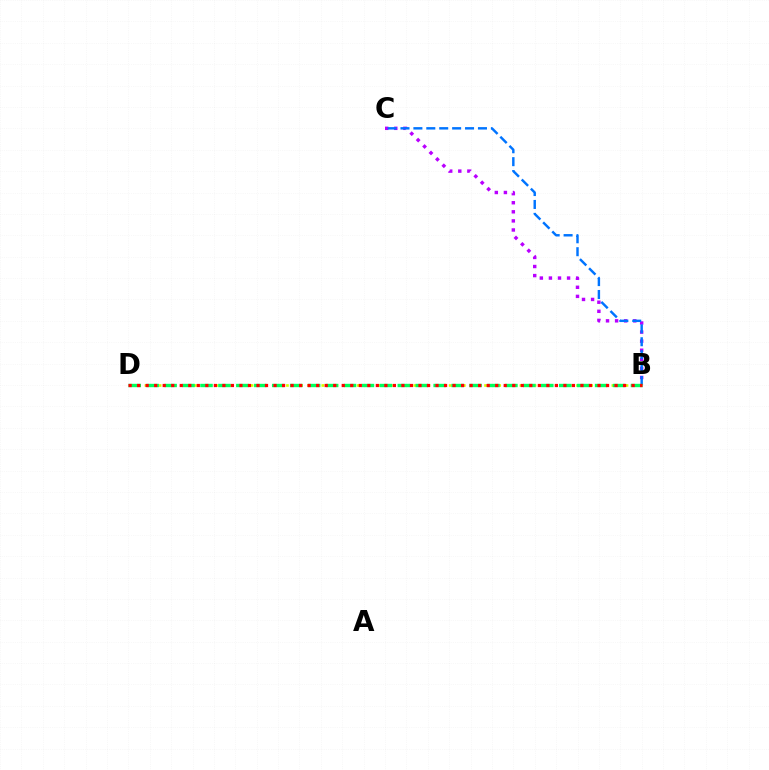{('B', 'C'): [{'color': '#b900ff', 'line_style': 'dotted', 'thickness': 2.47}, {'color': '#0074ff', 'line_style': 'dashed', 'thickness': 1.75}], ('B', 'D'): [{'color': '#d1ff00', 'line_style': 'dotted', 'thickness': 1.92}, {'color': '#00ff5c', 'line_style': 'dashed', 'thickness': 2.44}, {'color': '#ff0000', 'line_style': 'dotted', 'thickness': 2.32}]}